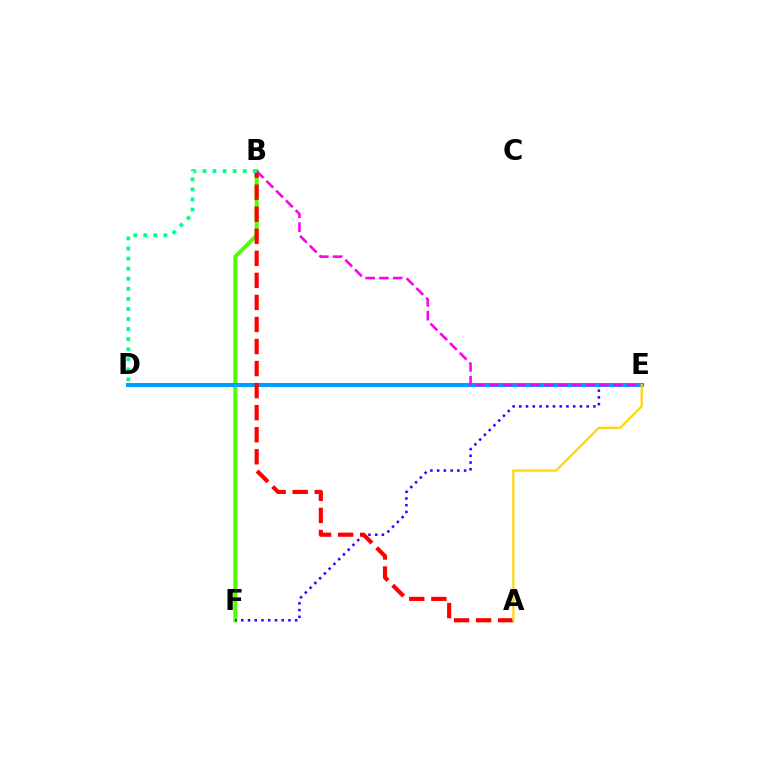{('B', 'F'): [{'color': '#4fff00', 'line_style': 'solid', 'thickness': 2.86}], ('E', 'F'): [{'color': '#3700ff', 'line_style': 'dotted', 'thickness': 1.83}], ('D', 'E'): [{'color': '#009eff', 'line_style': 'solid', 'thickness': 2.89}], ('A', 'B'): [{'color': '#ff0000', 'line_style': 'dashed', 'thickness': 3.0}], ('B', 'E'): [{'color': '#ff00ed', 'line_style': 'dashed', 'thickness': 1.87}], ('B', 'D'): [{'color': '#00ff86', 'line_style': 'dotted', 'thickness': 2.74}], ('A', 'E'): [{'color': '#ffd500', 'line_style': 'solid', 'thickness': 1.54}]}